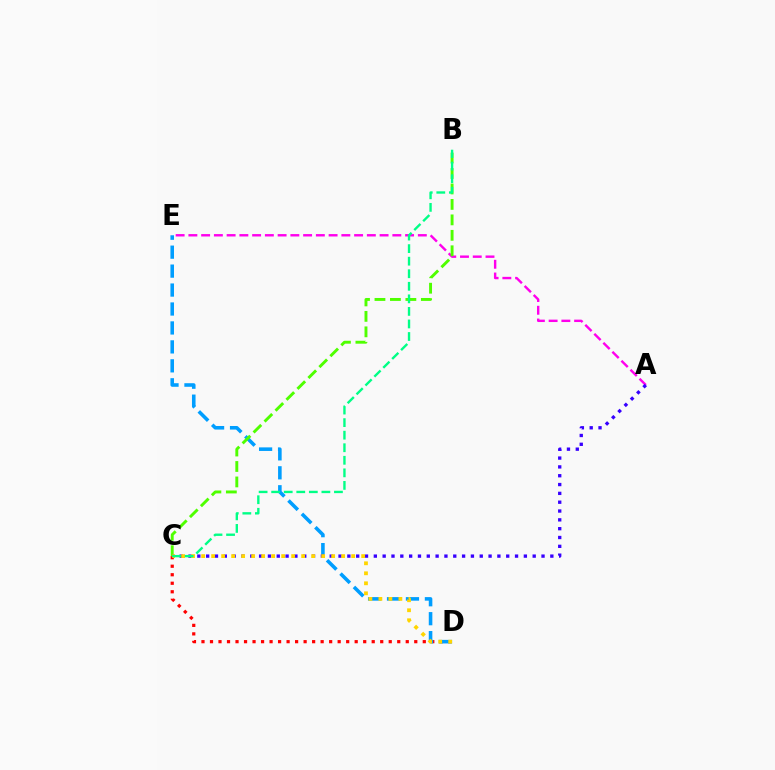{('C', 'D'): [{'color': '#ff0000', 'line_style': 'dotted', 'thickness': 2.31}, {'color': '#ffd500', 'line_style': 'dotted', 'thickness': 2.72}], ('A', 'E'): [{'color': '#ff00ed', 'line_style': 'dashed', 'thickness': 1.73}], ('D', 'E'): [{'color': '#009eff', 'line_style': 'dashed', 'thickness': 2.57}], ('B', 'C'): [{'color': '#4fff00', 'line_style': 'dashed', 'thickness': 2.1}, {'color': '#00ff86', 'line_style': 'dashed', 'thickness': 1.71}], ('A', 'C'): [{'color': '#3700ff', 'line_style': 'dotted', 'thickness': 2.4}]}